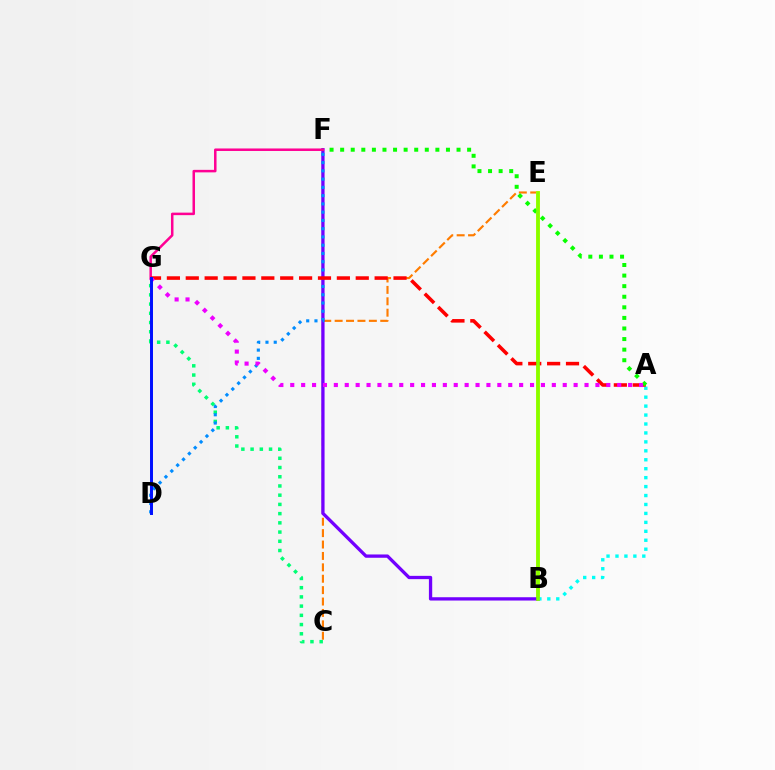{('C', 'E'): [{'color': '#ff7c00', 'line_style': 'dashed', 'thickness': 1.55}], ('B', 'E'): [{'color': '#fcf500', 'line_style': 'solid', 'thickness': 2.8}, {'color': '#84ff00', 'line_style': 'solid', 'thickness': 2.57}], ('B', 'F'): [{'color': '#7200ff', 'line_style': 'solid', 'thickness': 2.37}], ('A', 'B'): [{'color': '#00fff6', 'line_style': 'dotted', 'thickness': 2.43}], ('C', 'G'): [{'color': '#00ff74', 'line_style': 'dotted', 'thickness': 2.51}], ('F', 'G'): [{'color': '#ff0094', 'line_style': 'solid', 'thickness': 1.81}], ('D', 'F'): [{'color': '#008cff', 'line_style': 'dotted', 'thickness': 2.24}], ('A', 'G'): [{'color': '#ff0000', 'line_style': 'dashed', 'thickness': 2.57}, {'color': '#ee00ff', 'line_style': 'dotted', 'thickness': 2.96}], ('A', 'F'): [{'color': '#08ff00', 'line_style': 'dotted', 'thickness': 2.87}], ('D', 'G'): [{'color': '#0010ff', 'line_style': 'solid', 'thickness': 2.14}]}